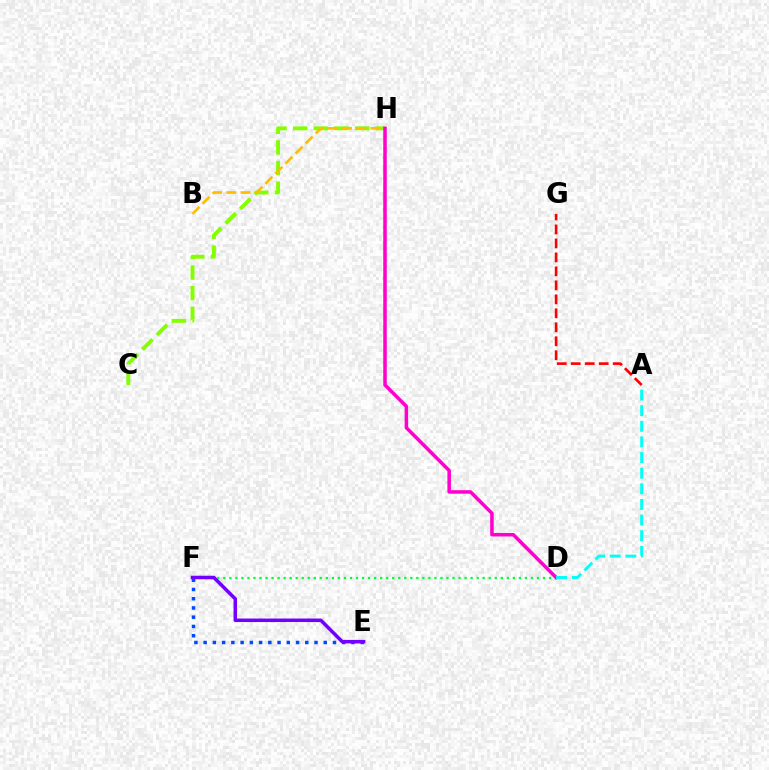{('C', 'H'): [{'color': '#84ff00', 'line_style': 'dashed', 'thickness': 2.8}], ('E', 'F'): [{'color': '#004bff', 'line_style': 'dotted', 'thickness': 2.51}, {'color': '#7200ff', 'line_style': 'solid', 'thickness': 2.53}], ('B', 'H'): [{'color': '#ffbd00', 'line_style': 'dashed', 'thickness': 1.93}], ('D', 'F'): [{'color': '#00ff39', 'line_style': 'dotted', 'thickness': 1.64}], ('D', 'H'): [{'color': '#ff00cf', 'line_style': 'solid', 'thickness': 2.53}], ('A', 'G'): [{'color': '#ff0000', 'line_style': 'dashed', 'thickness': 1.9}], ('A', 'D'): [{'color': '#00fff6', 'line_style': 'dashed', 'thickness': 2.12}]}